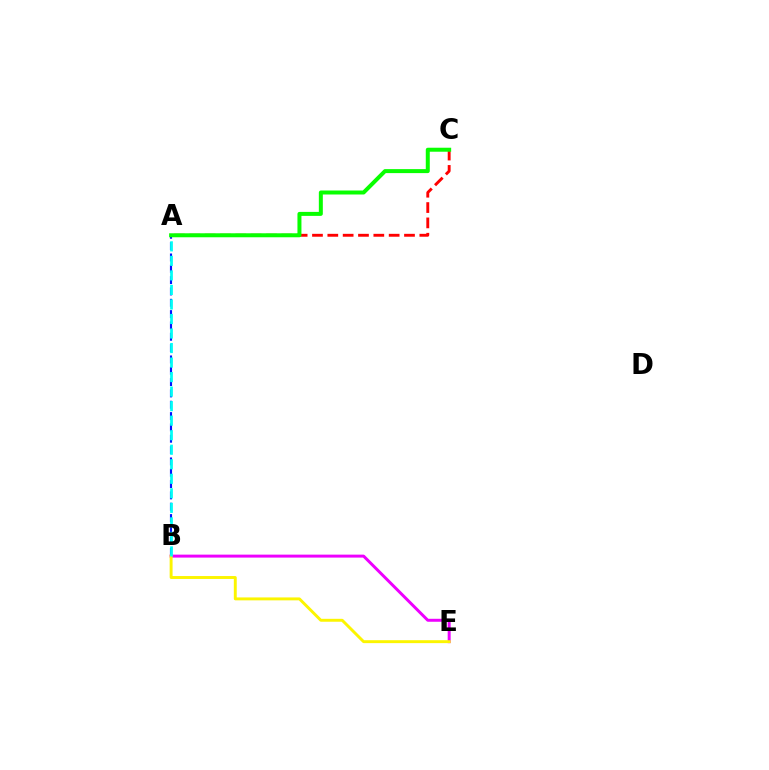{('A', 'B'): [{'color': '#0010ff', 'line_style': 'dashed', 'thickness': 1.54}, {'color': '#00fff6', 'line_style': 'dashed', 'thickness': 1.97}], ('B', 'E'): [{'color': '#ee00ff', 'line_style': 'solid', 'thickness': 2.14}, {'color': '#fcf500', 'line_style': 'solid', 'thickness': 2.1}], ('A', 'C'): [{'color': '#ff0000', 'line_style': 'dashed', 'thickness': 2.08}, {'color': '#08ff00', 'line_style': 'solid', 'thickness': 2.87}]}